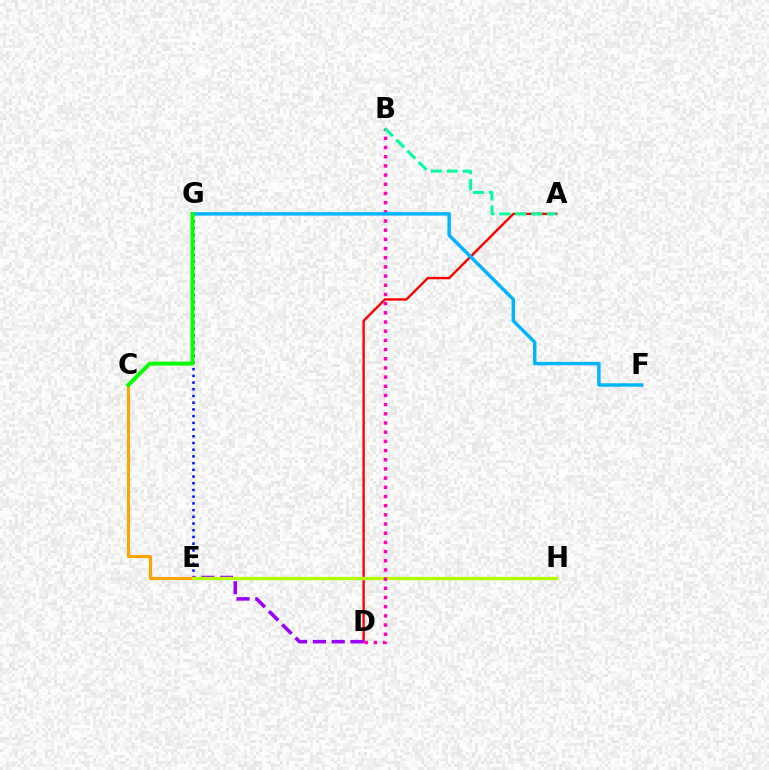{('A', 'D'): [{'color': '#ff0000', 'line_style': 'solid', 'thickness': 1.71}], ('E', 'G'): [{'color': '#0010ff', 'line_style': 'dotted', 'thickness': 1.82}], ('C', 'E'): [{'color': '#ffa500', 'line_style': 'solid', 'thickness': 2.24}], ('D', 'E'): [{'color': '#9b00ff', 'line_style': 'dashed', 'thickness': 2.56}], ('E', 'H'): [{'color': '#b3ff00', 'line_style': 'solid', 'thickness': 2.42}], ('B', 'D'): [{'color': '#ff00bd', 'line_style': 'dotted', 'thickness': 2.49}], ('A', 'B'): [{'color': '#00ff9d', 'line_style': 'dashed', 'thickness': 2.16}], ('F', 'G'): [{'color': '#00b5ff', 'line_style': 'solid', 'thickness': 2.47}], ('C', 'G'): [{'color': '#08ff00', 'line_style': 'solid', 'thickness': 2.87}]}